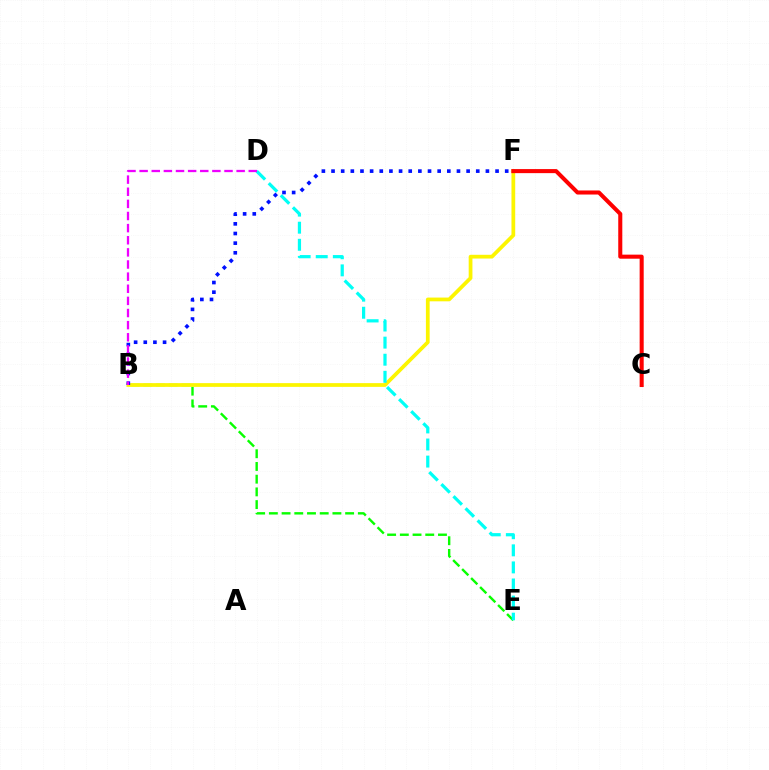{('B', 'E'): [{'color': '#08ff00', 'line_style': 'dashed', 'thickness': 1.73}], ('B', 'F'): [{'color': '#fcf500', 'line_style': 'solid', 'thickness': 2.7}, {'color': '#0010ff', 'line_style': 'dotted', 'thickness': 2.62}], ('C', 'F'): [{'color': '#ff0000', 'line_style': 'solid', 'thickness': 2.92}], ('D', 'E'): [{'color': '#00fff6', 'line_style': 'dashed', 'thickness': 2.32}], ('B', 'D'): [{'color': '#ee00ff', 'line_style': 'dashed', 'thickness': 1.65}]}